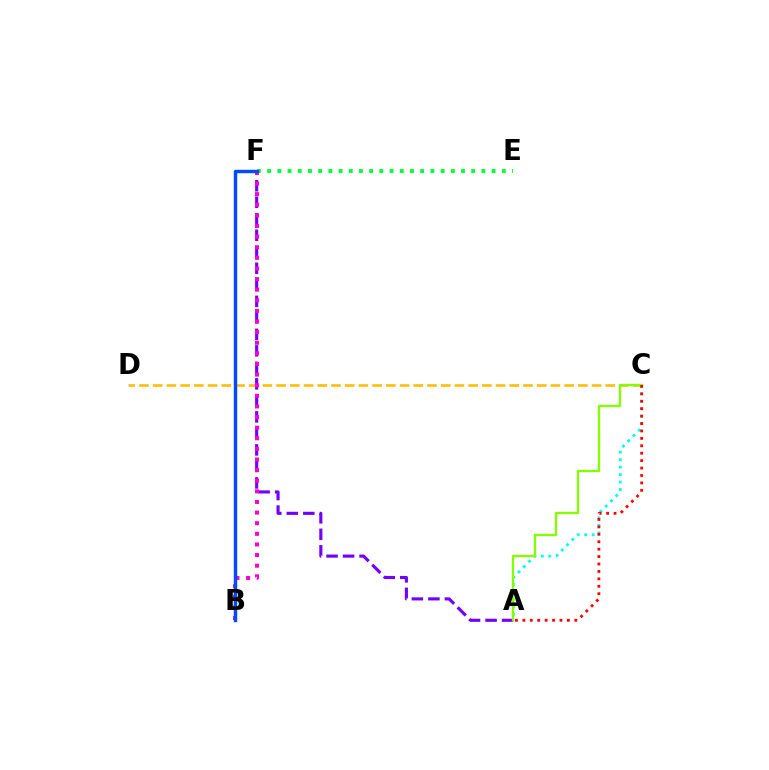{('A', 'C'): [{'color': '#00fff6', 'line_style': 'dotted', 'thickness': 2.03}, {'color': '#84ff00', 'line_style': 'solid', 'thickness': 1.67}, {'color': '#ff0000', 'line_style': 'dotted', 'thickness': 2.02}], ('E', 'F'): [{'color': '#00ff39', 'line_style': 'dotted', 'thickness': 2.77}], ('C', 'D'): [{'color': '#ffbd00', 'line_style': 'dashed', 'thickness': 1.86}], ('A', 'F'): [{'color': '#7200ff', 'line_style': 'dashed', 'thickness': 2.24}], ('B', 'F'): [{'color': '#ff00cf', 'line_style': 'dotted', 'thickness': 2.88}, {'color': '#004bff', 'line_style': 'solid', 'thickness': 2.46}]}